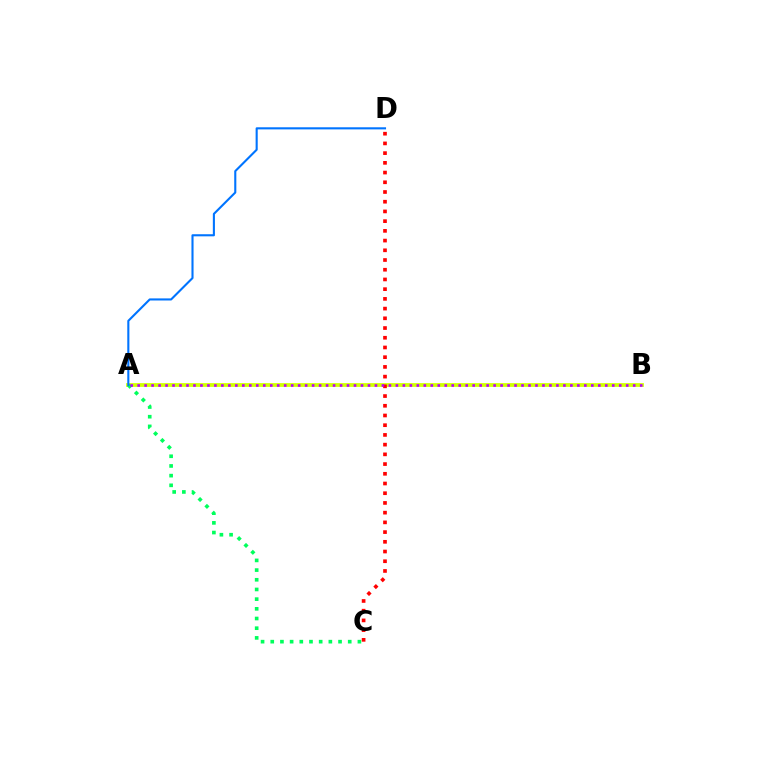{('A', 'B'): [{'color': '#d1ff00', 'line_style': 'solid', 'thickness': 2.7}, {'color': '#b900ff', 'line_style': 'dotted', 'thickness': 1.9}], ('A', 'C'): [{'color': '#00ff5c', 'line_style': 'dotted', 'thickness': 2.63}], ('A', 'D'): [{'color': '#0074ff', 'line_style': 'solid', 'thickness': 1.51}], ('C', 'D'): [{'color': '#ff0000', 'line_style': 'dotted', 'thickness': 2.64}]}